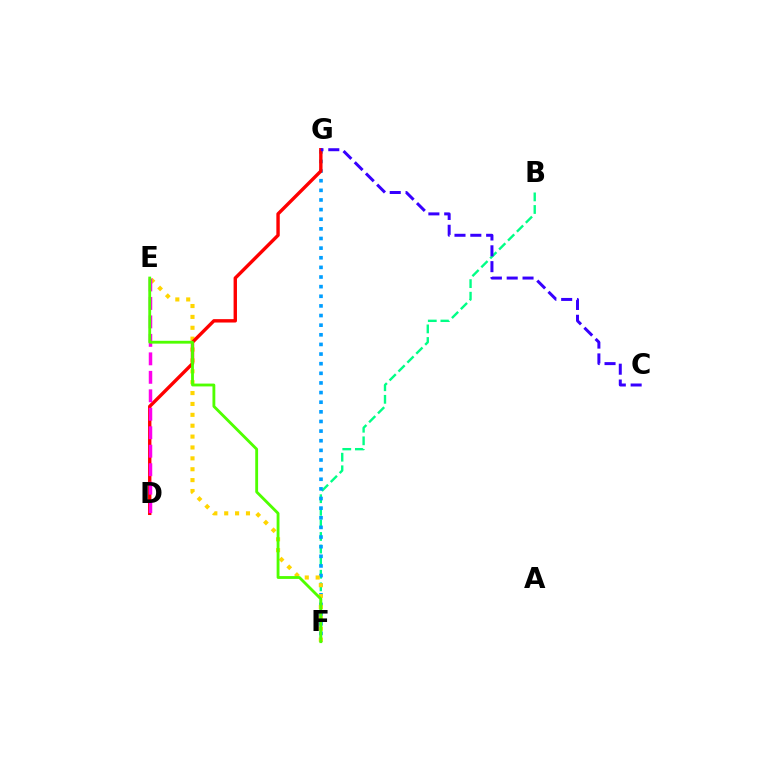{('B', 'F'): [{'color': '#00ff86', 'line_style': 'dashed', 'thickness': 1.71}], ('F', 'G'): [{'color': '#009eff', 'line_style': 'dotted', 'thickness': 2.62}], ('E', 'F'): [{'color': '#ffd500', 'line_style': 'dotted', 'thickness': 2.96}, {'color': '#4fff00', 'line_style': 'solid', 'thickness': 2.04}], ('D', 'G'): [{'color': '#ff0000', 'line_style': 'solid', 'thickness': 2.44}], ('D', 'E'): [{'color': '#ff00ed', 'line_style': 'dashed', 'thickness': 2.51}], ('C', 'G'): [{'color': '#3700ff', 'line_style': 'dashed', 'thickness': 2.15}]}